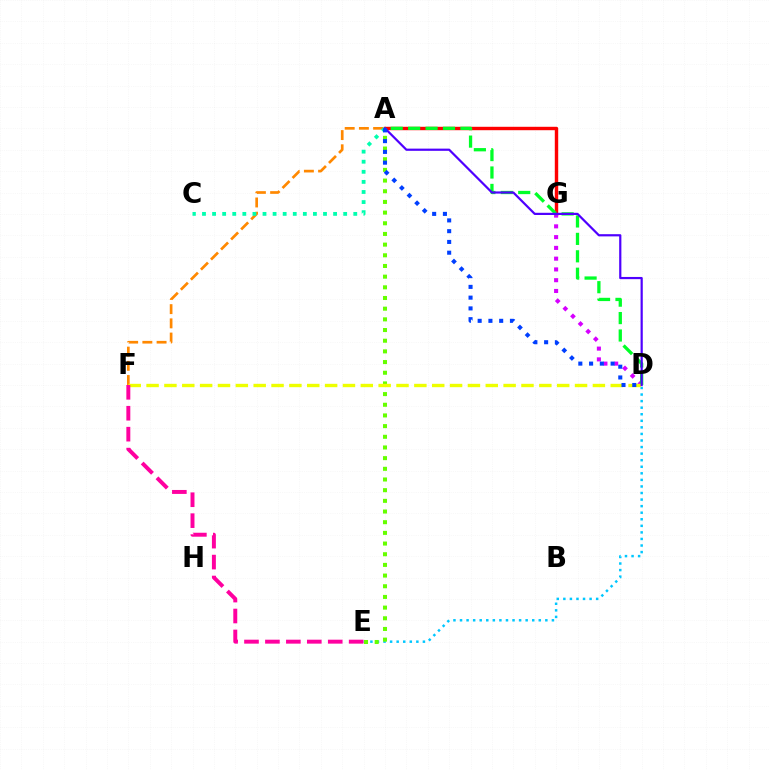{('D', 'E'): [{'color': '#00c7ff', 'line_style': 'dotted', 'thickness': 1.78}], ('A', 'G'): [{'color': '#ff0000', 'line_style': 'solid', 'thickness': 2.46}], ('D', 'G'): [{'color': '#d600ff', 'line_style': 'dotted', 'thickness': 2.93}], ('A', 'F'): [{'color': '#ff8800', 'line_style': 'dashed', 'thickness': 1.93}], ('A', 'C'): [{'color': '#00ffaf', 'line_style': 'dotted', 'thickness': 2.74}], ('A', 'D'): [{'color': '#00ff27', 'line_style': 'dashed', 'thickness': 2.37}, {'color': '#4f00ff', 'line_style': 'solid', 'thickness': 1.59}, {'color': '#003fff', 'line_style': 'dotted', 'thickness': 2.92}], ('A', 'E'): [{'color': '#66ff00', 'line_style': 'dotted', 'thickness': 2.9}], ('D', 'F'): [{'color': '#eeff00', 'line_style': 'dashed', 'thickness': 2.43}], ('E', 'F'): [{'color': '#ff00a0', 'line_style': 'dashed', 'thickness': 2.84}]}